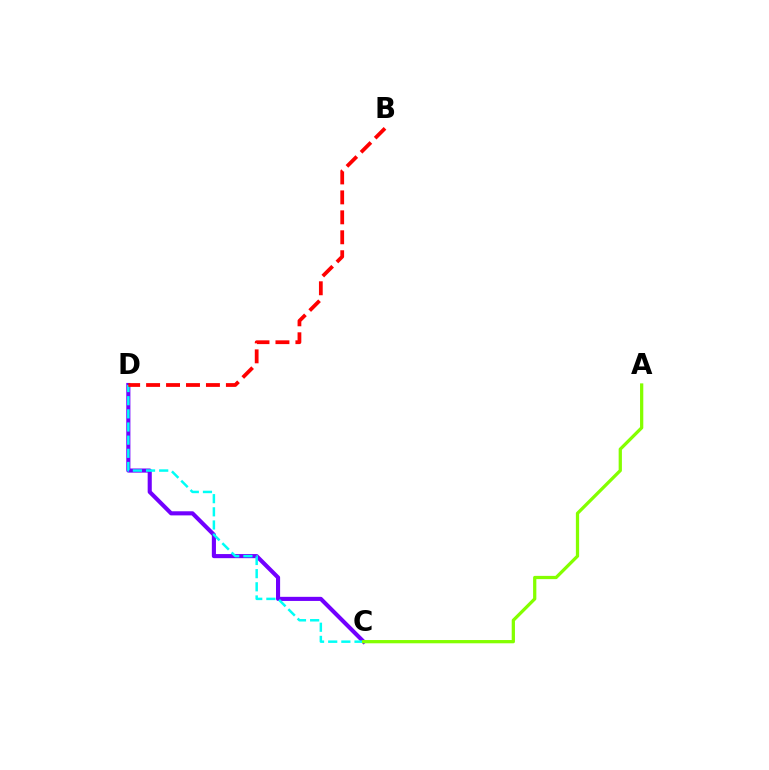{('C', 'D'): [{'color': '#7200ff', 'line_style': 'solid', 'thickness': 2.96}, {'color': '#00fff6', 'line_style': 'dashed', 'thickness': 1.79}], ('A', 'C'): [{'color': '#84ff00', 'line_style': 'solid', 'thickness': 2.35}], ('B', 'D'): [{'color': '#ff0000', 'line_style': 'dashed', 'thickness': 2.71}]}